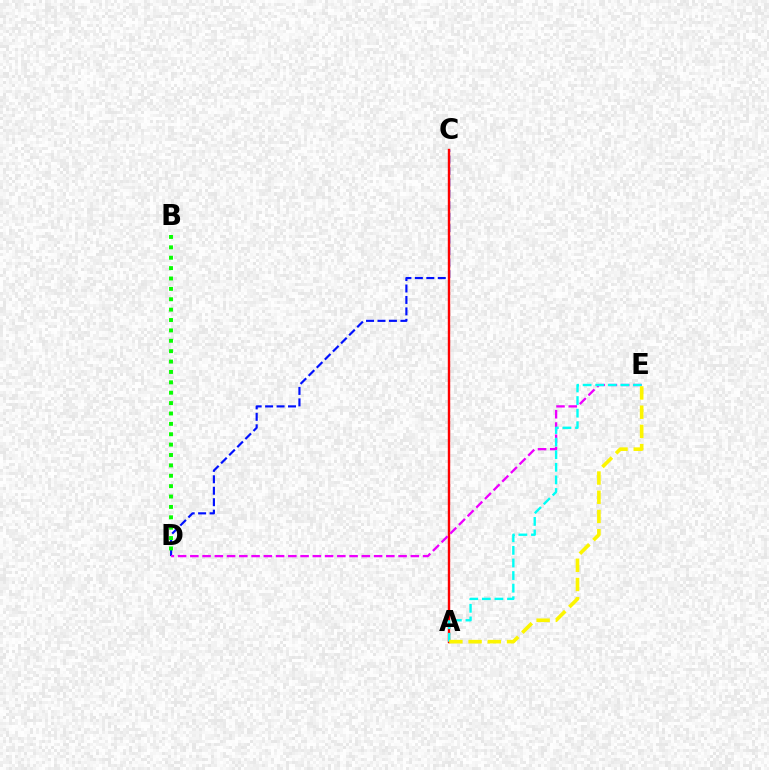{('C', 'D'): [{'color': '#0010ff', 'line_style': 'dashed', 'thickness': 1.56}], ('A', 'C'): [{'color': '#ff0000', 'line_style': 'solid', 'thickness': 1.73}], ('B', 'D'): [{'color': '#08ff00', 'line_style': 'dotted', 'thickness': 2.82}], ('D', 'E'): [{'color': '#ee00ff', 'line_style': 'dashed', 'thickness': 1.66}], ('A', 'E'): [{'color': '#00fff6', 'line_style': 'dashed', 'thickness': 1.71}, {'color': '#fcf500', 'line_style': 'dashed', 'thickness': 2.61}]}